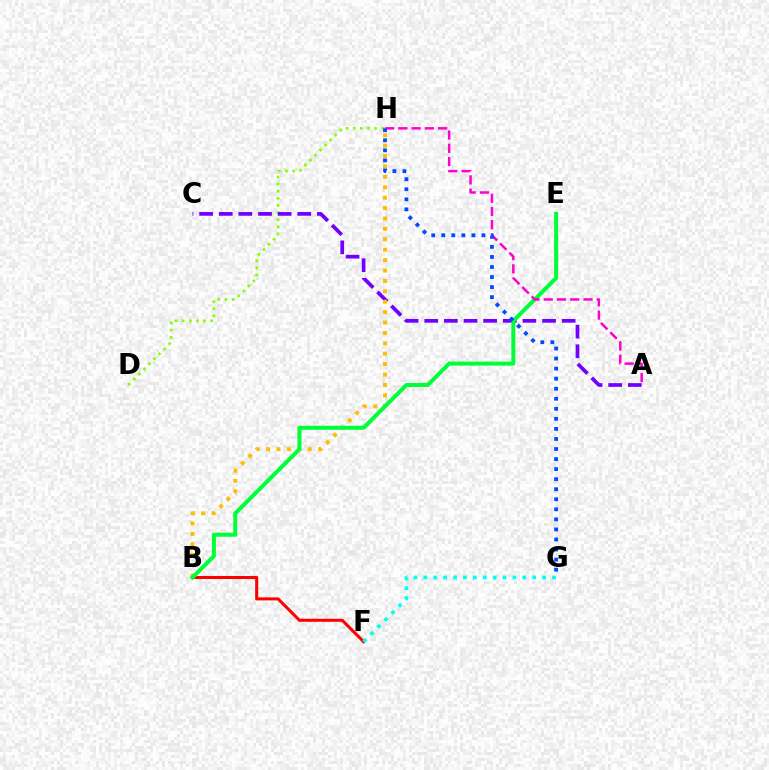{('D', 'H'): [{'color': '#84ff00', 'line_style': 'dotted', 'thickness': 1.94}], ('A', 'C'): [{'color': '#7200ff', 'line_style': 'dashed', 'thickness': 2.67}], ('B', 'F'): [{'color': '#ff0000', 'line_style': 'solid', 'thickness': 2.19}], ('B', 'H'): [{'color': '#ffbd00', 'line_style': 'dotted', 'thickness': 2.83}], ('B', 'E'): [{'color': '#00ff39', 'line_style': 'solid', 'thickness': 2.89}], ('A', 'H'): [{'color': '#ff00cf', 'line_style': 'dashed', 'thickness': 1.8}], ('F', 'G'): [{'color': '#00fff6', 'line_style': 'dotted', 'thickness': 2.69}], ('G', 'H'): [{'color': '#004bff', 'line_style': 'dotted', 'thickness': 2.73}]}